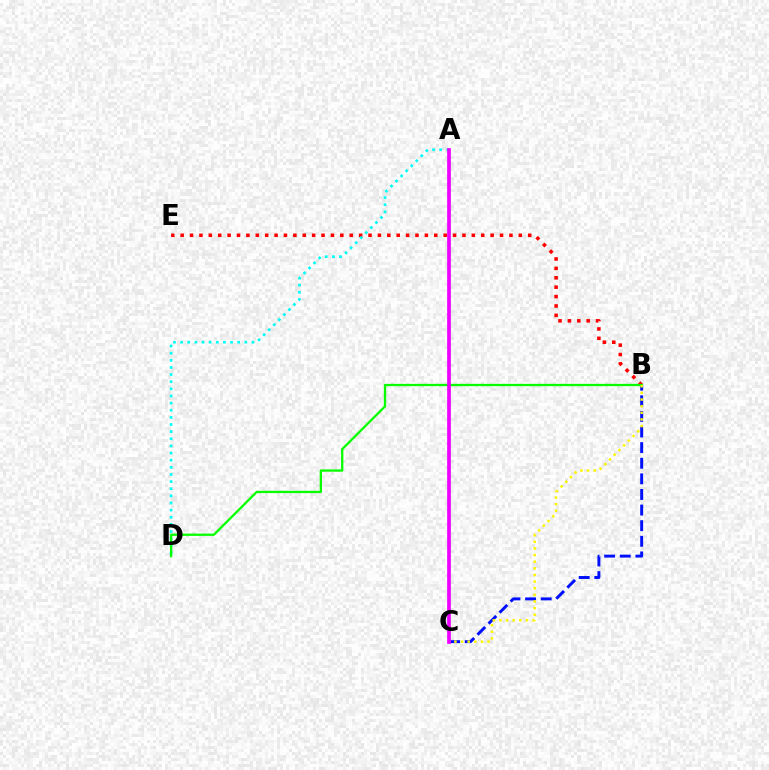{('B', 'E'): [{'color': '#ff0000', 'line_style': 'dotted', 'thickness': 2.55}], ('B', 'C'): [{'color': '#0010ff', 'line_style': 'dashed', 'thickness': 2.12}, {'color': '#fcf500', 'line_style': 'dotted', 'thickness': 1.8}], ('A', 'D'): [{'color': '#00fff6', 'line_style': 'dotted', 'thickness': 1.94}], ('B', 'D'): [{'color': '#08ff00', 'line_style': 'solid', 'thickness': 1.66}], ('A', 'C'): [{'color': '#ee00ff', 'line_style': 'solid', 'thickness': 2.67}]}